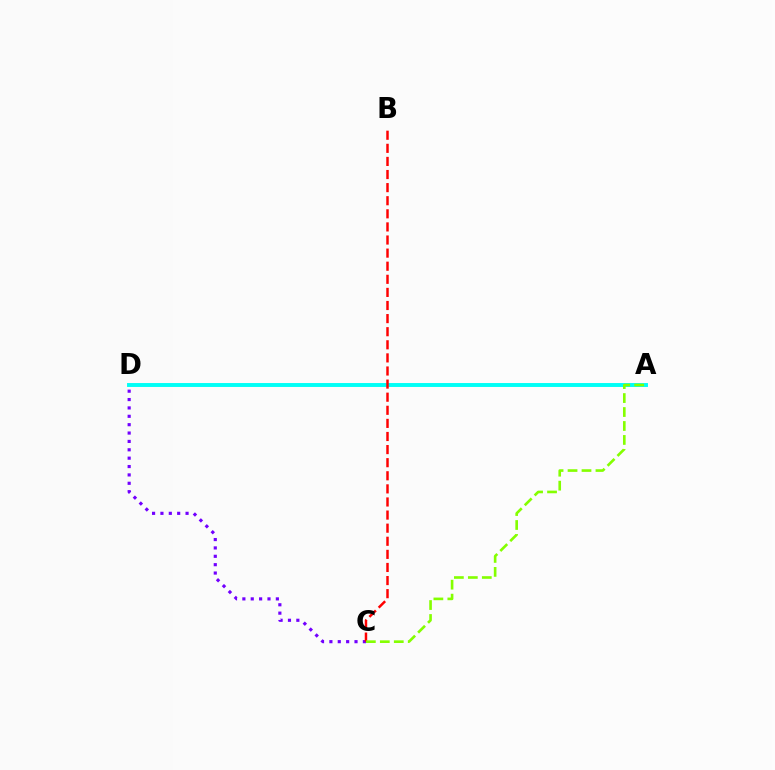{('C', 'D'): [{'color': '#7200ff', 'line_style': 'dotted', 'thickness': 2.28}], ('A', 'D'): [{'color': '#00fff6', 'line_style': 'solid', 'thickness': 2.82}], ('B', 'C'): [{'color': '#ff0000', 'line_style': 'dashed', 'thickness': 1.78}], ('A', 'C'): [{'color': '#84ff00', 'line_style': 'dashed', 'thickness': 1.9}]}